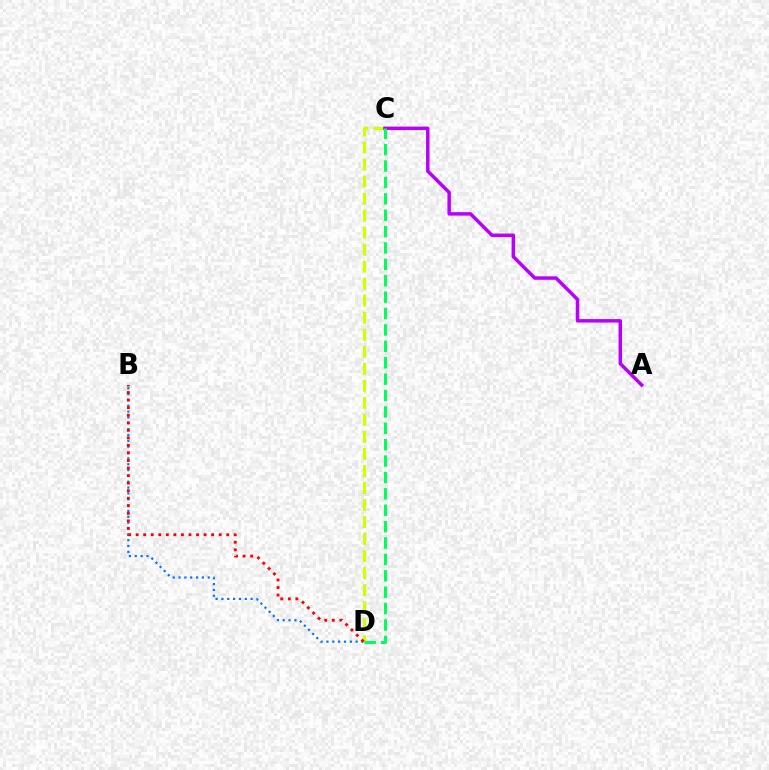{('B', 'D'): [{'color': '#0074ff', 'line_style': 'dotted', 'thickness': 1.59}, {'color': '#ff0000', 'line_style': 'dotted', 'thickness': 2.05}], ('C', 'D'): [{'color': '#d1ff00', 'line_style': 'dashed', 'thickness': 2.31}, {'color': '#00ff5c', 'line_style': 'dashed', 'thickness': 2.23}], ('A', 'C'): [{'color': '#b900ff', 'line_style': 'solid', 'thickness': 2.5}]}